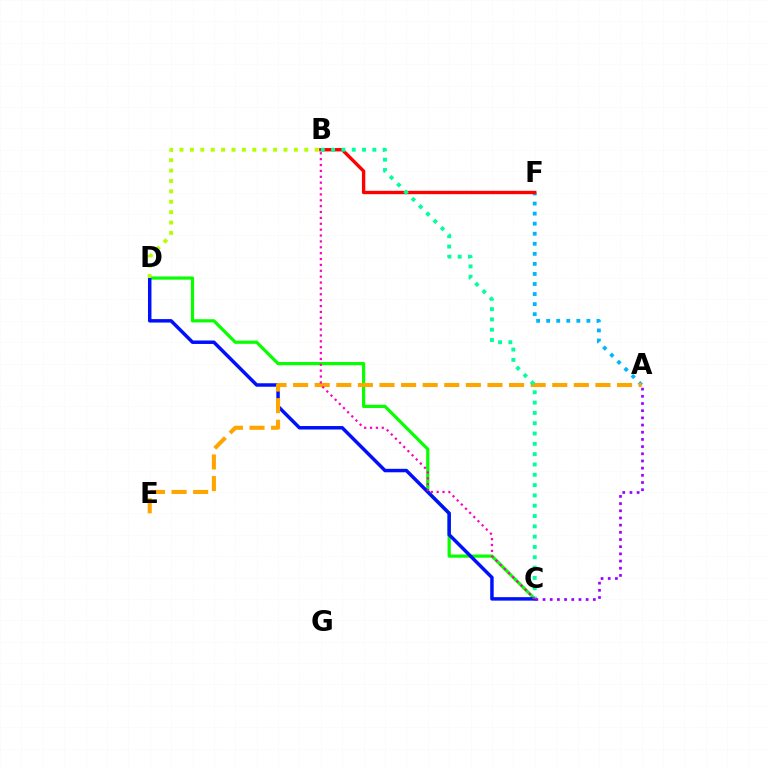{('A', 'F'): [{'color': '#00b5ff', 'line_style': 'dotted', 'thickness': 2.73}], ('C', 'D'): [{'color': '#08ff00', 'line_style': 'solid', 'thickness': 2.3}, {'color': '#0010ff', 'line_style': 'solid', 'thickness': 2.5}], ('B', 'F'): [{'color': '#ff0000', 'line_style': 'solid', 'thickness': 2.43}], ('A', 'E'): [{'color': '#ffa500', 'line_style': 'dashed', 'thickness': 2.93}], ('B', 'C'): [{'color': '#00ff9d', 'line_style': 'dotted', 'thickness': 2.8}, {'color': '#ff00bd', 'line_style': 'dotted', 'thickness': 1.6}], ('A', 'C'): [{'color': '#9b00ff', 'line_style': 'dotted', 'thickness': 1.95}], ('B', 'D'): [{'color': '#b3ff00', 'line_style': 'dotted', 'thickness': 2.83}]}